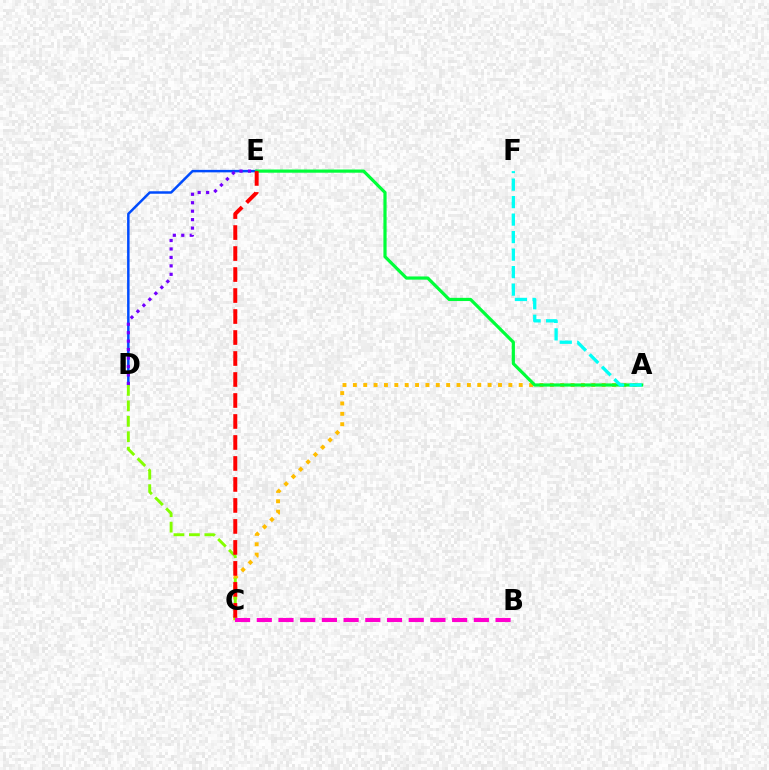{('D', 'E'): [{'color': '#004bff', 'line_style': 'solid', 'thickness': 1.79}, {'color': '#7200ff', 'line_style': 'dotted', 'thickness': 2.3}], ('A', 'C'): [{'color': '#ffbd00', 'line_style': 'dotted', 'thickness': 2.82}], ('A', 'E'): [{'color': '#00ff39', 'line_style': 'solid', 'thickness': 2.3}], ('A', 'F'): [{'color': '#00fff6', 'line_style': 'dashed', 'thickness': 2.38}], ('C', 'D'): [{'color': '#84ff00', 'line_style': 'dashed', 'thickness': 2.1}], ('C', 'E'): [{'color': '#ff0000', 'line_style': 'dashed', 'thickness': 2.85}], ('B', 'C'): [{'color': '#ff00cf', 'line_style': 'dashed', 'thickness': 2.95}]}